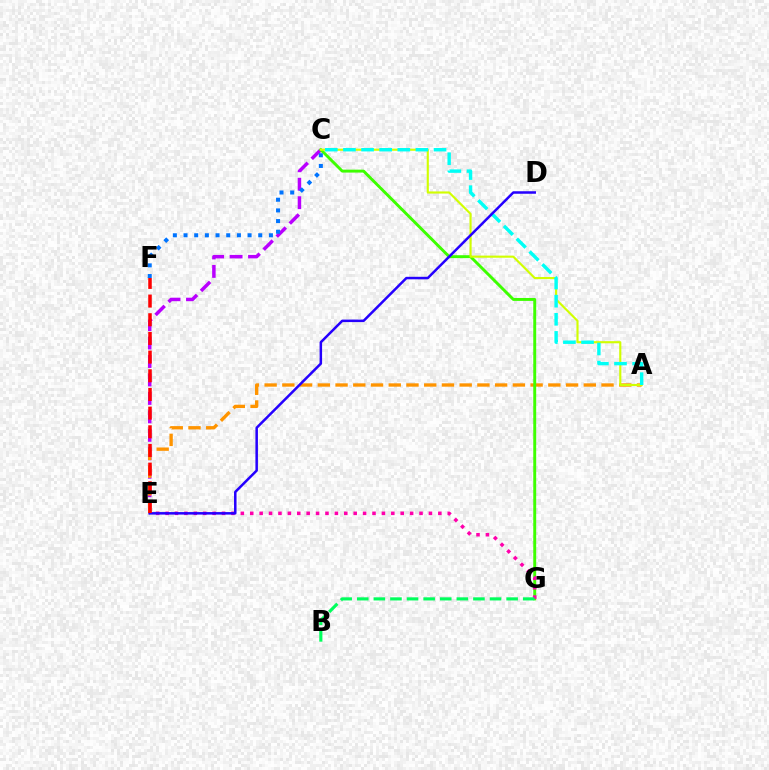{('C', 'E'): [{'color': '#b900ff', 'line_style': 'dashed', 'thickness': 2.51}], ('A', 'E'): [{'color': '#ff9400', 'line_style': 'dashed', 'thickness': 2.41}], ('C', 'G'): [{'color': '#3dff00', 'line_style': 'solid', 'thickness': 2.11}], ('A', 'C'): [{'color': '#d1ff00', 'line_style': 'solid', 'thickness': 1.53}, {'color': '#00fff6', 'line_style': 'dashed', 'thickness': 2.46}], ('E', 'G'): [{'color': '#ff00ac', 'line_style': 'dotted', 'thickness': 2.56}], ('D', 'E'): [{'color': '#2500ff', 'line_style': 'solid', 'thickness': 1.81}], ('E', 'F'): [{'color': '#ff0000', 'line_style': 'dashed', 'thickness': 2.54}], ('B', 'G'): [{'color': '#00ff5c', 'line_style': 'dashed', 'thickness': 2.25}], ('C', 'F'): [{'color': '#0074ff', 'line_style': 'dotted', 'thickness': 2.9}]}